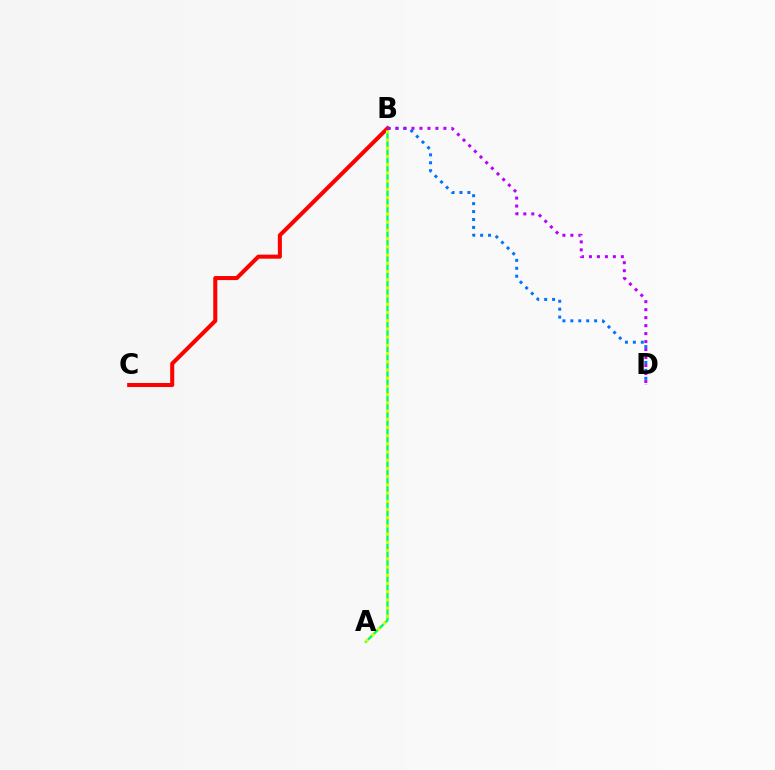{('A', 'B'): [{'color': '#00ff5c', 'line_style': 'solid', 'thickness': 1.72}, {'color': '#d1ff00', 'line_style': 'dotted', 'thickness': 2.23}], ('B', 'C'): [{'color': '#ff0000', 'line_style': 'solid', 'thickness': 2.91}], ('B', 'D'): [{'color': '#0074ff', 'line_style': 'dotted', 'thickness': 2.15}, {'color': '#b900ff', 'line_style': 'dotted', 'thickness': 2.17}]}